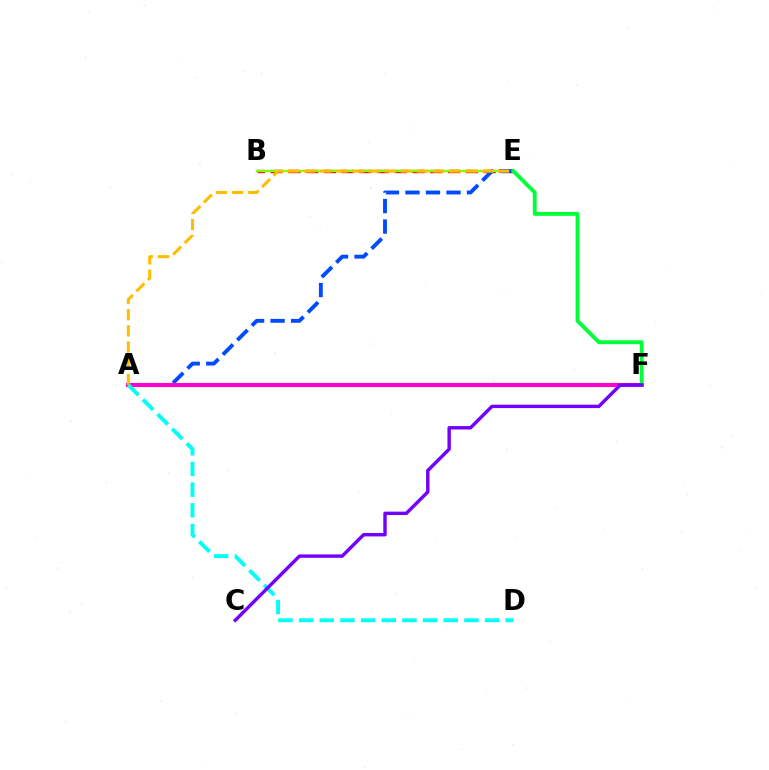{('B', 'E'): [{'color': '#ff0000', 'line_style': 'dashed', 'thickness': 2.41}, {'color': '#84ff00', 'line_style': 'solid', 'thickness': 1.68}], ('A', 'E'): [{'color': '#004bff', 'line_style': 'dashed', 'thickness': 2.79}, {'color': '#ffbd00', 'line_style': 'dashed', 'thickness': 2.2}], ('A', 'F'): [{'color': '#ff00cf', 'line_style': 'solid', 'thickness': 2.95}], ('A', 'D'): [{'color': '#00fff6', 'line_style': 'dashed', 'thickness': 2.81}], ('E', 'F'): [{'color': '#00ff39', 'line_style': 'solid', 'thickness': 2.78}], ('C', 'F'): [{'color': '#7200ff', 'line_style': 'solid', 'thickness': 2.45}]}